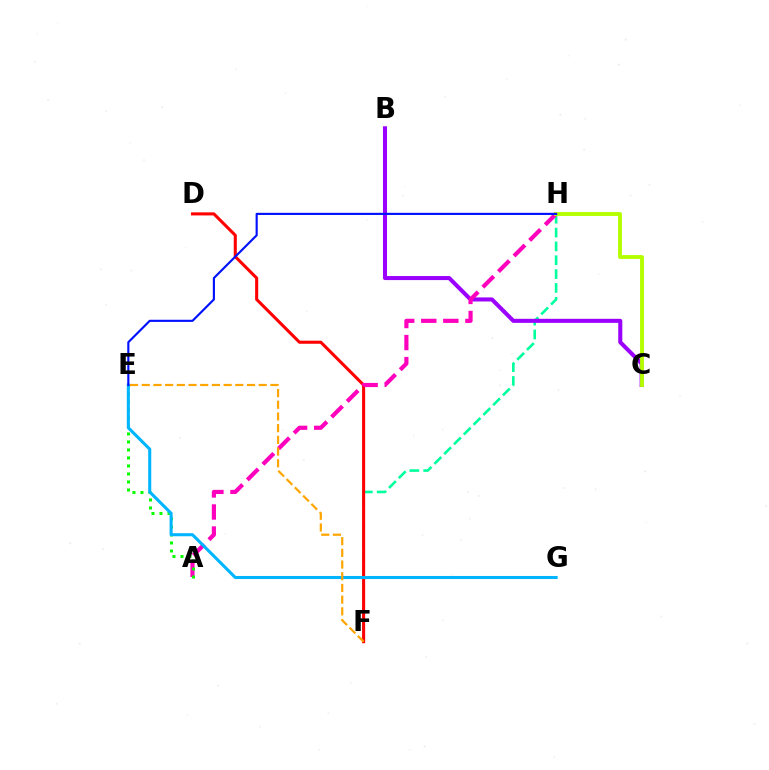{('F', 'H'): [{'color': '#00ff9d', 'line_style': 'dashed', 'thickness': 1.88}], ('D', 'F'): [{'color': '#ff0000', 'line_style': 'solid', 'thickness': 2.21}], ('B', 'C'): [{'color': '#9b00ff', 'line_style': 'solid', 'thickness': 2.92}], ('A', 'H'): [{'color': '#ff00bd', 'line_style': 'dashed', 'thickness': 3.0}], ('A', 'E'): [{'color': '#08ff00', 'line_style': 'dotted', 'thickness': 2.17}], ('E', 'G'): [{'color': '#00b5ff', 'line_style': 'solid', 'thickness': 2.2}], ('E', 'F'): [{'color': '#ffa500', 'line_style': 'dashed', 'thickness': 1.59}], ('C', 'H'): [{'color': '#b3ff00', 'line_style': 'solid', 'thickness': 2.78}], ('E', 'H'): [{'color': '#0010ff', 'line_style': 'solid', 'thickness': 1.54}]}